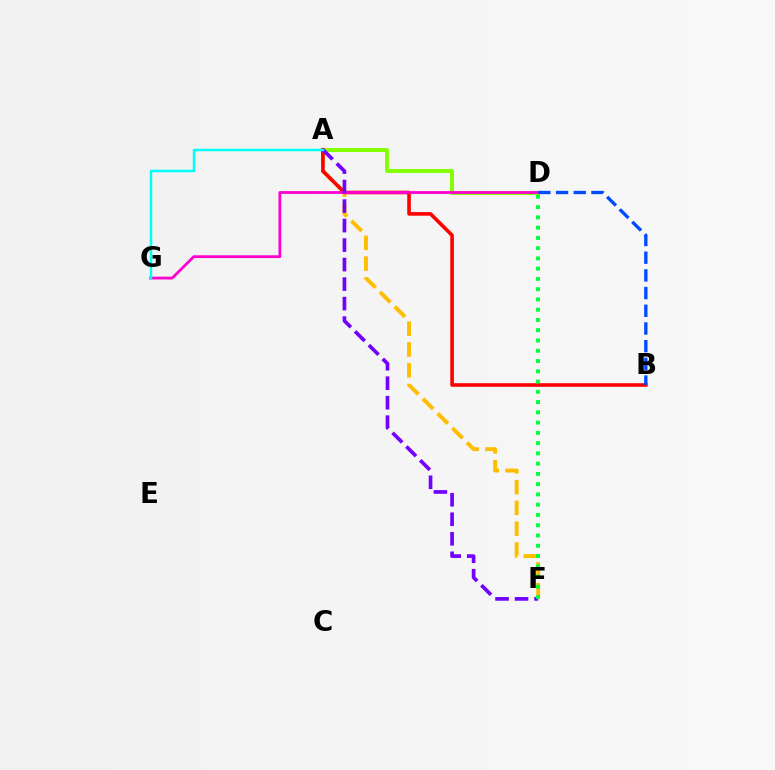{('A', 'D'): [{'color': '#84ff00', 'line_style': 'solid', 'thickness': 2.86}], ('A', 'F'): [{'color': '#ffbd00', 'line_style': 'dashed', 'thickness': 2.82}, {'color': '#7200ff', 'line_style': 'dashed', 'thickness': 2.65}], ('A', 'B'): [{'color': '#ff0000', 'line_style': 'solid', 'thickness': 2.59}], ('D', 'G'): [{'color': '#ff00cf', 'line_style': 'solid', 'thickness': 2.01}], ('A', 'G'): [{'color': '#00fff6', 'line_style': 'solid', 'thickness': 1.8}], ('B', 'D'): [{'color': '#004bff', 'line_style': 'dashed', 'thickness': 2.4}], ('D', 'F'): [{'color': '#00ff39', 'line_style': 'dotted', 'thickness': 2.79}]}